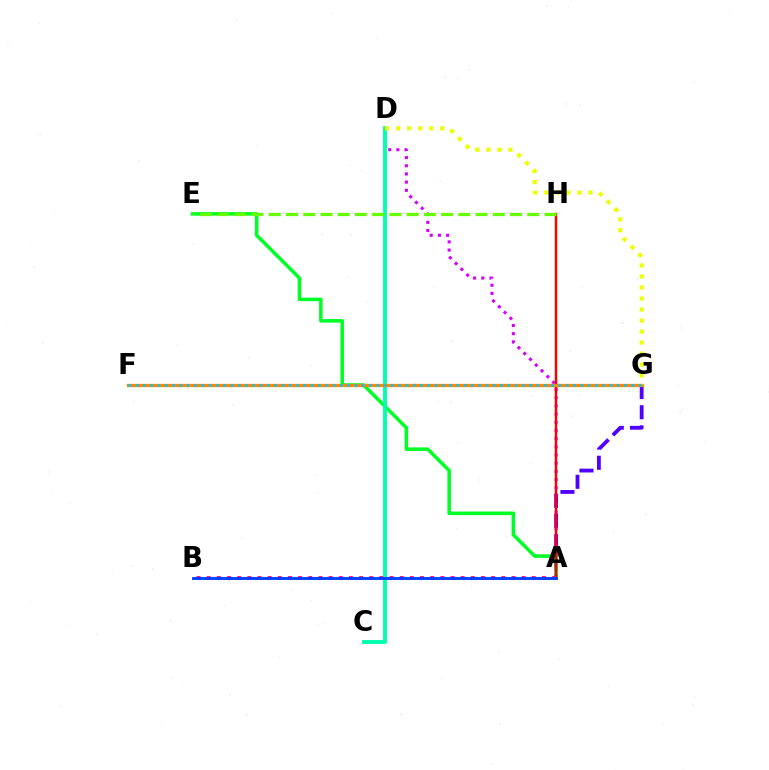{('A', 'G'): [{'color': '#4f00ff', 'line_style': 'dashed', 'thickness': 2.74}], ('A', 'D'): [{'color': '#d600ff', 'line_style': 'dotted', 'thickness': 2.22}], ('A', 'E'): [{'color': '#00ff27', 'line_style': 'solid', 'thickness': 2.55}], ('A', 'H'): [{'color': '#ff0000', 'line_style': 'solid', 'thickness': 1.77}], ('C', 'D'): [{'color': '#00ffaf', 'line_style': 'solid', 'thickness': 2.8}], ('A', 'B'): [{'color': '#ff00a0', 'line_style': 'dotted', 'thickness': 2.76}, {'color': '#003fff', 'line_style': 'solid', 'thickness': 2.06}], ('F', 'G'): [{'color': '#ff8800', 'line_style': 'solid', 'thickness': 2.37}, {'color': '#00c7ff', 'line_style': 'dotted', 'thickness': 1.98}], ('D', 'G'): [{'color': '#eeff00', 'line_style': 'dotted', 'thickness': 2.99}], ('E', 'H'): [{'color': '#66ff00', 'line_style': 'dashed', 'thickness': 2.34}]}